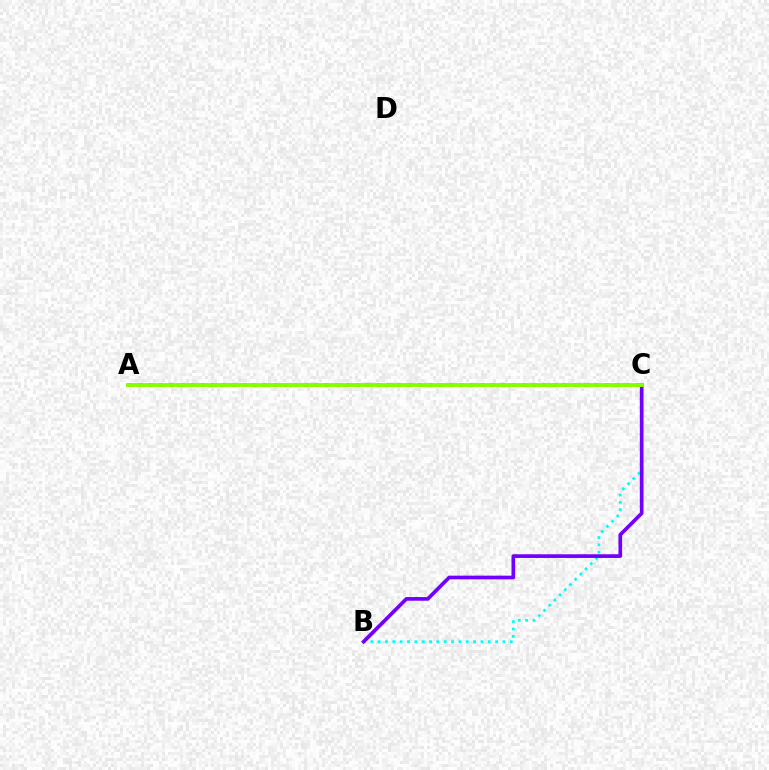{('B', 'C'): [{'color': '#00fff6', 'line_style': 'dotted', 'thickness': 1.99}, {'color': '#7200ff', 'line_style': 'solid', 'thickness': 2.66}], ('A', 'C'): [{'color': '#ff0000', 'line_style': 'dotted', 'thickness': 2.82}, {'color': '#84ff00', 'line_style': 'solid', 'thickness': 2.79}]}